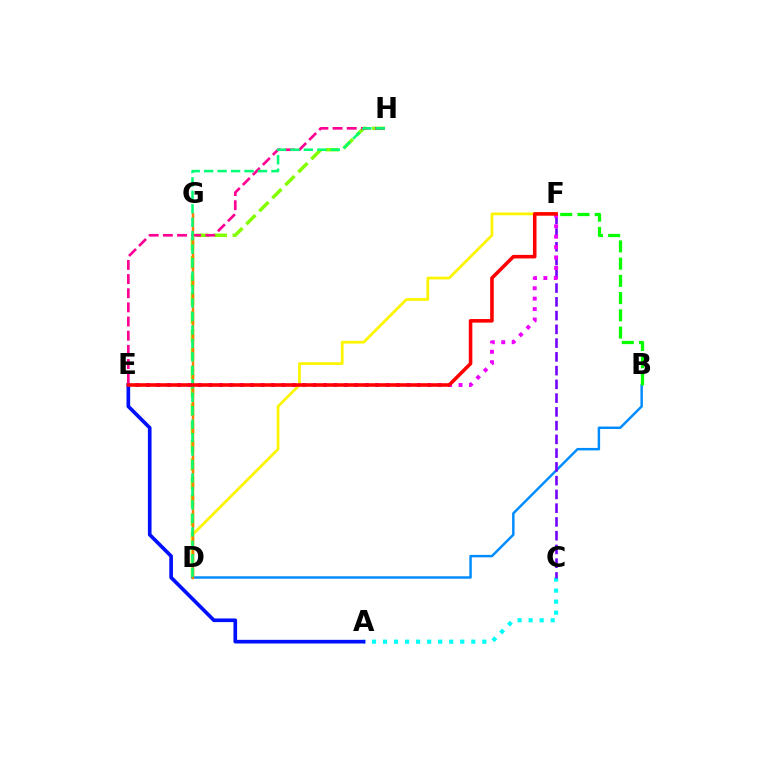{('D', 'H'): [{'color': '#84ff00', 'line_style': 'dashed', 'thickness': 2.5}, {'color': '#00ff74', 'line_style': 'dashed', 'thickness': 1.83}], ('A', 'C'): [{'color': '#00fff6', 'line_style': 'dotted', 'thickness': 3.0}], ('A', 'E'): [{'color': '#0010ff', 'line_style': 'solid', 'thickness': 2.63}], ('E', 'H'): [{'color': '#ff0094', 'line_style': 'dashed', 'thickness': 1.92}], ('D', 'F'): [{'color': '#fcf500', 'line_style': 'solid', 'thickness': 1.97}], ('B', 'D'): [{'color': '#008cff', 'line_style': 'solid', 'thickness': 1.77}], ('D', 'G'): [{'color': '#ff7c00', 'line_style': 'solid', 'thickness': 1.74}], ('C', 'F'): [{'color': '#7200ff', 'line_style': 'dashed', 'thickness': 1.87}], ('E', 'F'): [{'color': '#ee00ff', 'line_style': 'dotted', 'thickness': 2.83}, {'color': '#ff0000', 'line_style': 'solid', 'thickness': 2.57}], ('B', 'F'): [{'color': '#08ff00', 'line_style': 'dashed', 'thickness': 2.34}]}